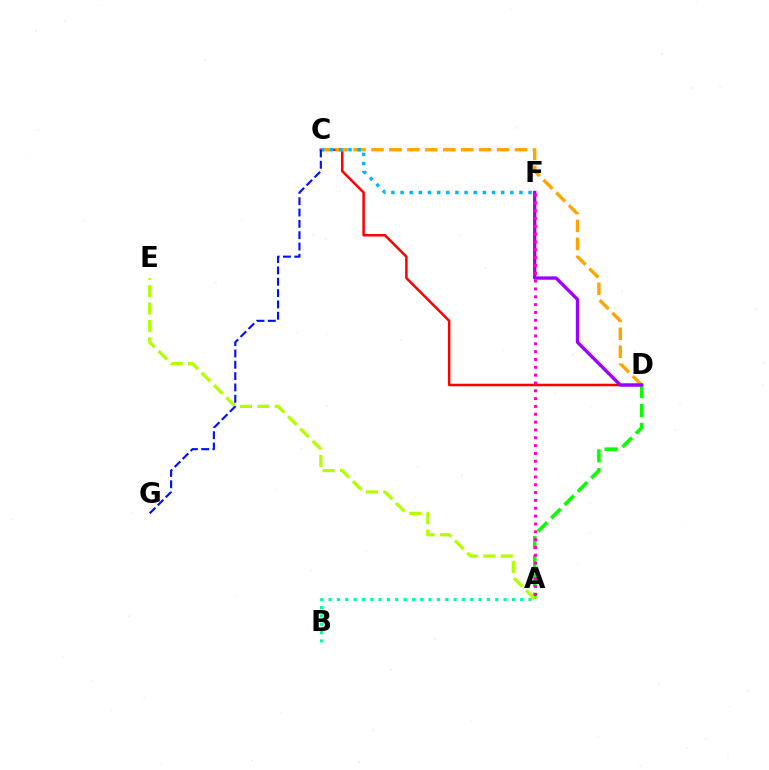{('C', 'D'): [{'color': '#ff0000', 'line_style': 'solid', 'thickness': 1.8}, {'color': '#ffa500', 'line_style': 'dashed', 'thickness': 2.44}], ('A', 'D'): [{'color': '#08ff00', 'line_style': 'dashed', 'thickness': 2.57}], ('D', 'F'): [{'color': '#9b00ff', 'line_style': 'solid', 'thickness': 2.4}], ('A', 'F'): [{'color': '#ff00bd', 'line_style': 'dotted', 'thickness': 2.13}], ('A', 'E'): [{'color': '#b3ff00', 'line_style': 'dashed', 'thickness': 2.36}], ('A', 'B'): [{'color': '#00ff9d', 'line_style': 'dotted', 'thickness': 2.26}], ('C', 'F'): [{'color': '#00b5ff', 'line_style': 'dotted', 'thickness': 2.48}], ('C', 'G'): [{'color': '#0010ff', 'line_style': 'dashed', 'thickness': 1.54}]}